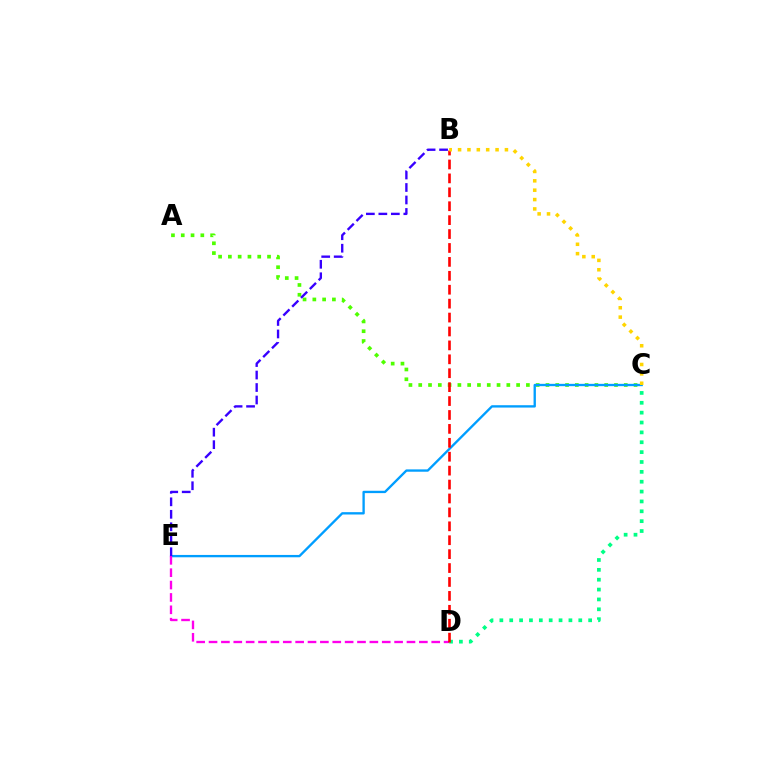{('A', 'C'): [{'color': '#4fff00', 'line_style': 'dotted', 'thickness': 2.66}], ('C', 'D'): [{'color': '#00ff86', 'line_style': 'dotted', 'thickness': 2.68}], ('C', 'E'): [{'color': '#009eff', 'line_style': 'solid', 'thickness': 1.69}], ('D', 'E'): [{'color': '#ff00ed', 'line_style': 'dashed', 'thickness': 1.68}], ('B', 'D'): [{'color': '#ff0000', 'line_style': 'dashed', 'thickness': 1.89}], ('B', 'E'): [{'color': '#3700ff', 'line_style': 'dashed', 'thickness': 1.7}], ('B', 'C'): [{'color': '#ffd500', 'line_style': 'dotted', 'thickness': 2.55}]}